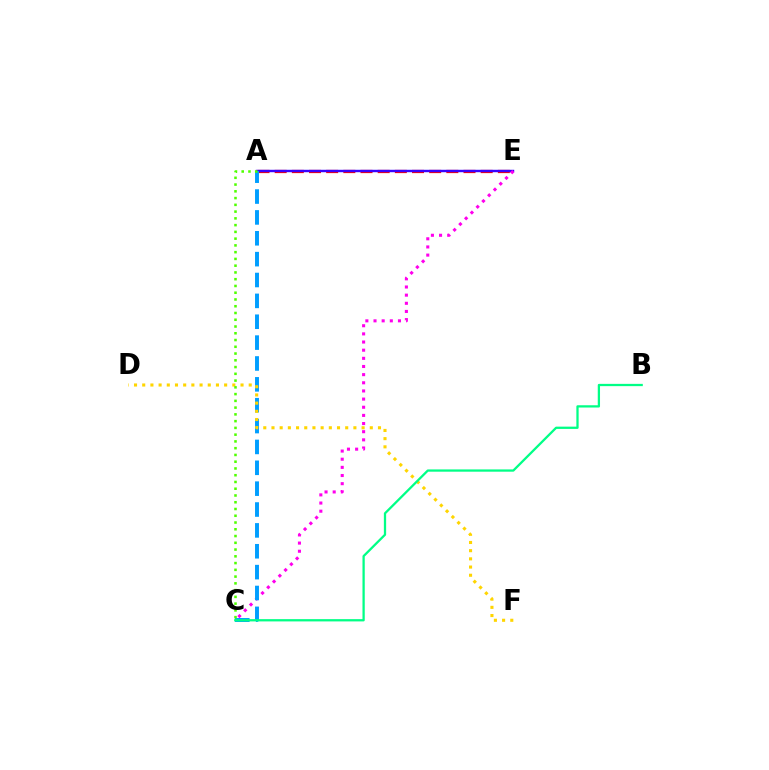{('A', 'E'): [{'color': '#ff0000', 'line_style': 'dashed', 'thickness': 2.33}, {'color': '#3700ff', 'line_style': 'solid', 'thickness': 1.74}], ('C', 'E'): [{'color': '#ff00ed', 'line_style': 'dotted', 'thickness': 2.21}], ('A', 'C'): [{'color': '#009eff', 'line_style': 'dashed', 'thickness': 2.83}, {'color': '#4fff00', 'line_style': 'dotted', 'thickness': 1.84}], ('D', 'F'): [{'color': '#ffd500', 'line_style': 'dotted', 'thickness': 2.23}], ('B', 'C'): [{'color': '#00ff86', 'line_style': 'solid', 'thickness': 1.64}]}